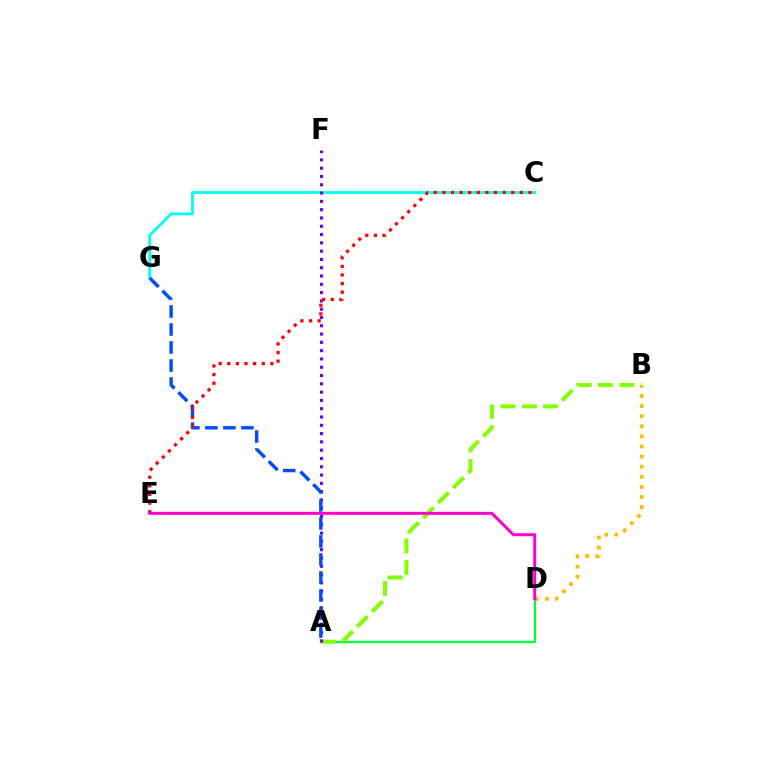{('A', 'D'): [{'color': '#00ff39', 'line_style': 'solid', 'thickness': 1.63}], ('B', 'D'): [{'color': '#ffbd00', 'line_style': 'dotted', 'thickness': 2.74}], ('A', 'B'): [{'color': '#84ff00', 'line_style': 'dashed', 'thickness': 2.89}], ('C', 'G'): [{'color': '#00fff6', 'line_style': 'solid', 'thickness': 2.03}], ('A', 'F'): [{'color': '#7200ff', 'line_style': 'dotted', 'thickness': 2.25}], ('A', 'G'): [{'color': '#004bff', 'line_style': 'dashed', 'thickness': 2.45}], ('C', 'E'): [{'color': '#ff0000', 'line_style': 'dotted', 'thickness': 2.34}], ('D', 'E'): [{'color': '#ff00cf', 'line_style': 'solid', 'thickness': 2.15}]}